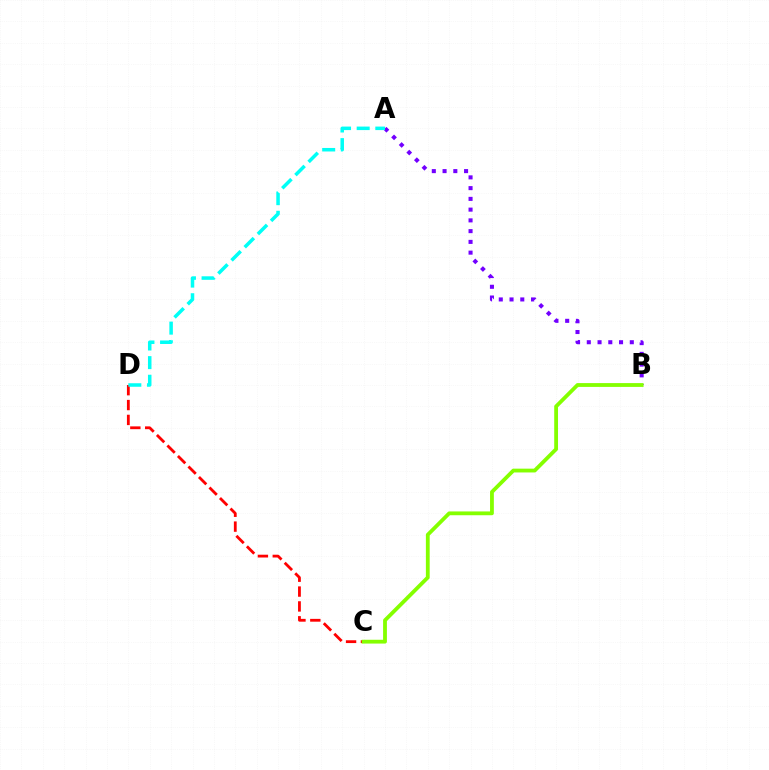{('C', 'D'): [{'color': '#ff0000', 'line_style': 'dashed', 'thickness': 2.02}], ('A', 'B'): [{'color': '#7200ff', 'line_style': 'dotted', 'thickness': 2.92}], ('B', 'C'): [{'color': '#84ff00', 'line_style': 'solid', 'thickness': 2.74}], ('A', 'D'): [{'color': '#00fff6', 'line_style': 'dashed', 'thickness': 2.53}]}